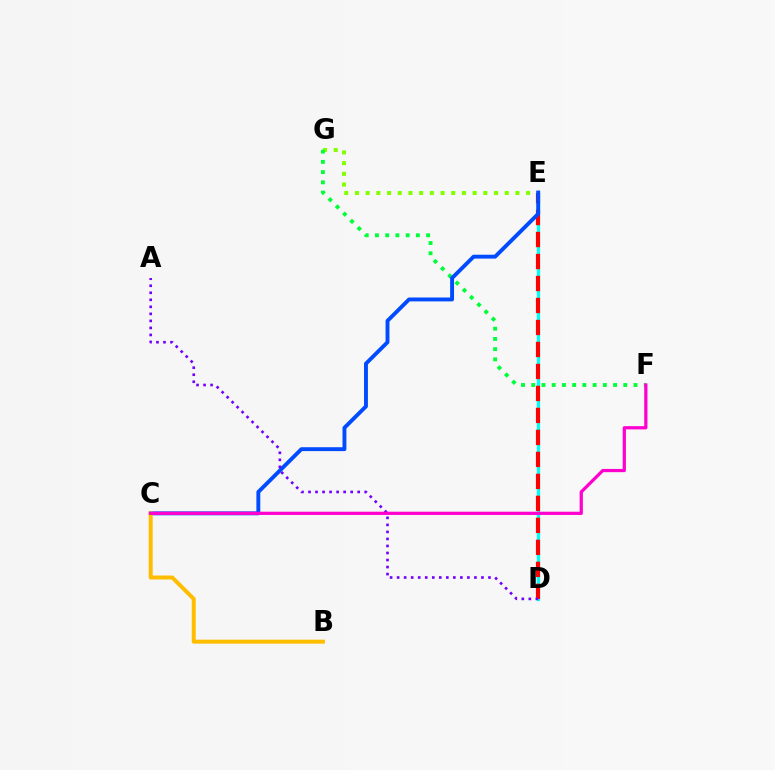{('D', 'E'): [{'color': '#00fff6', 'line_style': 'solid', 'thickness': 2.34}, {'color': '#ff0000', 'line_style': 'dashed', 'thickness': 2.99}], ('E', 'G'): [{'color': '#84ff00', 'line_style': 'dotted', 'thickness': 2.91}], ('F', 'G'): [{'color': '#00ff39', 'line_style': 'dotted', 'thickness': 2.78}], ('C', 'E'): [{'color': '#004bff', 'line_style': 'solid', 'thickness': 2.8}], ('B', 'C'): [{'color': '#ffbd00', 'line_style': 'solid', 'thickness': 2.86}], ('A', 'D'): [{'color': '#7200ff', 'line_style': 'dotted', 'thickness': 1.91}], ('C', 'F'): [{'color': '#ff00cf', 'line_style': 'solid', 'thickness': 2.33}]}